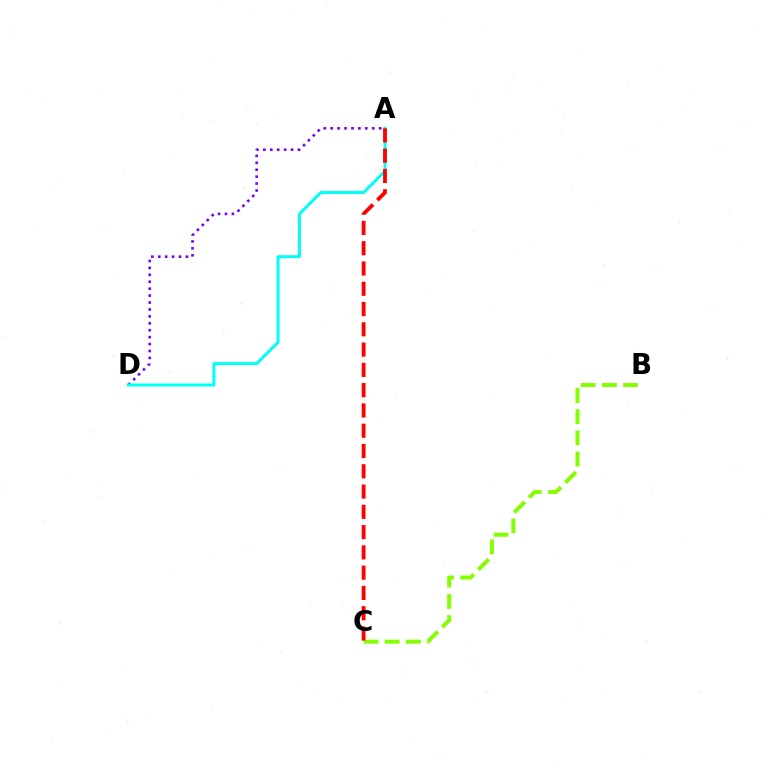{('A', 'D'): [{'color': '#7200ff', 'line_style': 'dotted', 'thickness': 1.88}, {'color': '#00fff6', 'line_style': 'solid', 'thickness': 2.13}], ('B', 'C'): [{'color': '#84ff00', 'line_style': 'dashed', 'thickness': 2.88}], ('A', 'C'): [{'color': '#ff0000', 'line_style': 'dashed', 'thickness': 2.75}]}